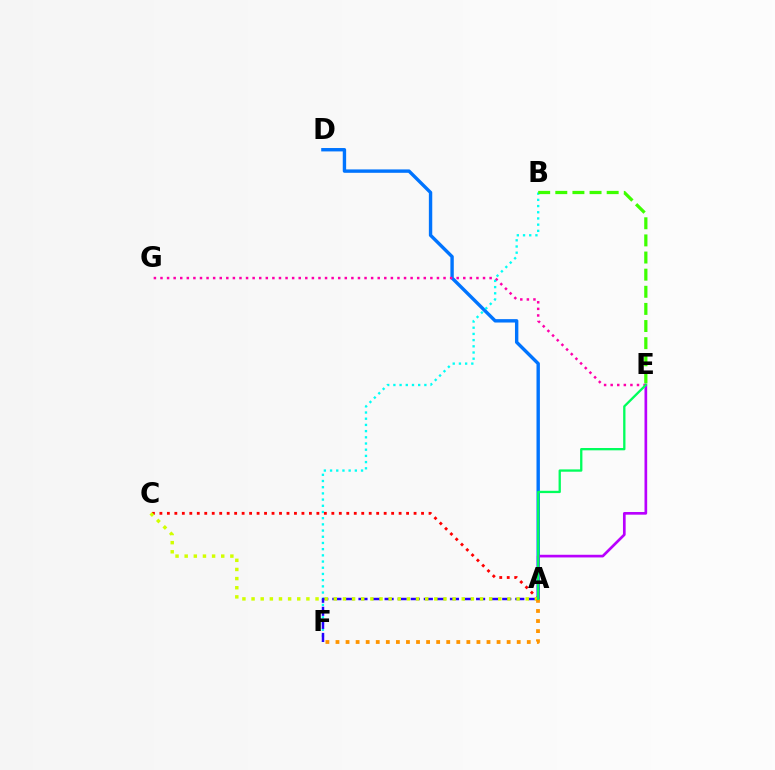{('A', 'D'): [{'color': '#0074ff', 'line_style': 'solid', 'thickness': 2.44}], ('E', 'G'): [{'color': '#ff00ac', 'line_style': 'dotted', 'thickness': 1.79}], ('B', 'F'): [{'color': '#00fff6', 'line_style': 'dotted', 'thickness': 1.68}], ('A', 'F'): [{'color': '#2500ff', 'line_style': 'dashed', 'thickness': 1.78}, {'color': '#ff9400', 'line_style': 'dotted', 'thickness': 2.74}], ('A', 'C'): [{'color': '#ff0000', 'line_style': 'dotted', 'thickness': 2.03}, {'color': '#d1ff00', 'line_style': 'dotted', 'thickness': 2.48}], ('A', 'E'): [{'color': '#b900ff', 'line_style': 'solid', 'thickness': 1.93}, {'color': '#00ff5c', 'line_style': 'solid', 'thickness': 1.67}], ('B', 'E'): [{'color': '#3dff00', 'line_style': 'dashed', 'thickness': 2.33}]}